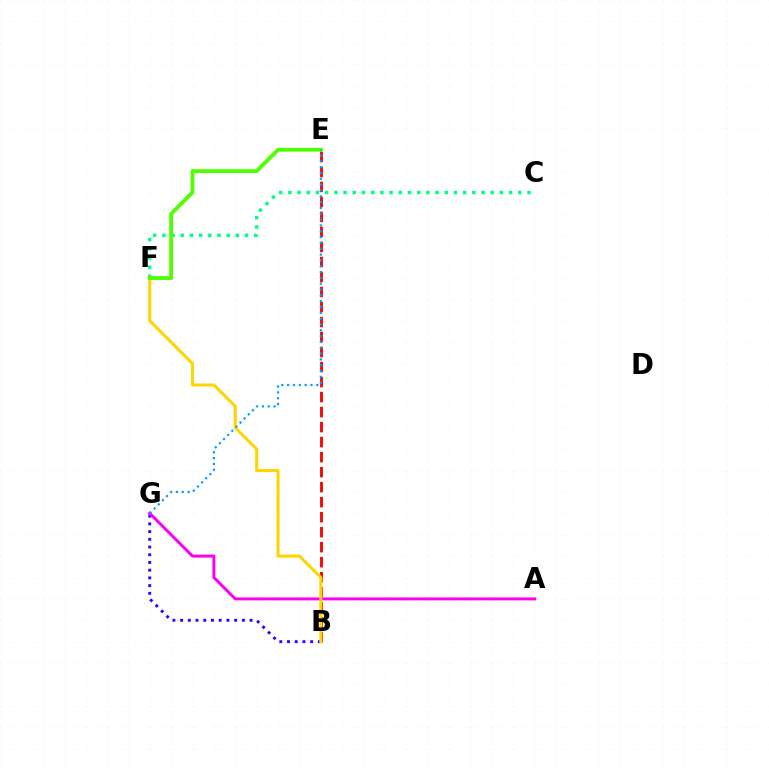{('B', 'G'): [{'color': '#3700ff', 'line_style': 'dotted', 'thickness': 2.1}], ('C', 'F'): [{'color': '#00ff86', 'line_style': 'dotted', 'thickness': 2.5}], ('A', 'G'): [{'color': '#ff00ed', 'line_style': 'solid', 'thickness': 2.14}], ('B', 'E'): [{'color': '#ff0000', 'line_style': 'dashed', 'thickness': 2.04}], ('B', 'F'): [{'color': '#ffd500', 'line_style': 'solid', 'thickness': 2.19}], ('E', 'F'): [{'color': '#4fff00', 'line_style': 'solid', 'thickness': 2.77}], ('E', 'G'): [{'color': '#009eff', 'line_style': 'dotted', 'thickness': 1.58}]}